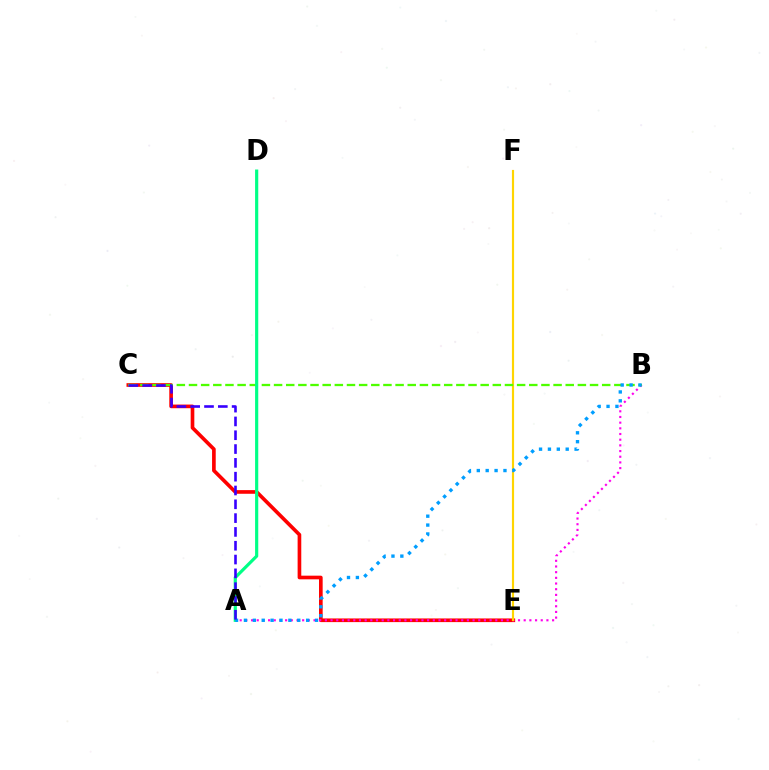{('C', 'E'): [{'color': '#ff0000', 'line_style': 'solid', 'thickness': 2.63}], ('A', 'B'): [{'color': '#ff00ed', 'line_style': 'dotted', 'thickness': 1.54}, {'color': '#009eff', 'line_style': 'dotted', 'thickness': 2.41}], ('E', 'F'): [{'color': '#ffd500', 'line_style': 'solid', 'thickness': 1.56}], ('B', 'C'): [{'color': '#4fff00', 'line_style': 'dashed', 'thickness': 1.65}], ('A', 'D'): [{'color': '#00ff86', 'line_style': 'solid', 'thickness': 2.29}], ('A', 'C'): [{'color': '#3700ff', 'line_style': 'dashed', 'thickness': 1.88}]}